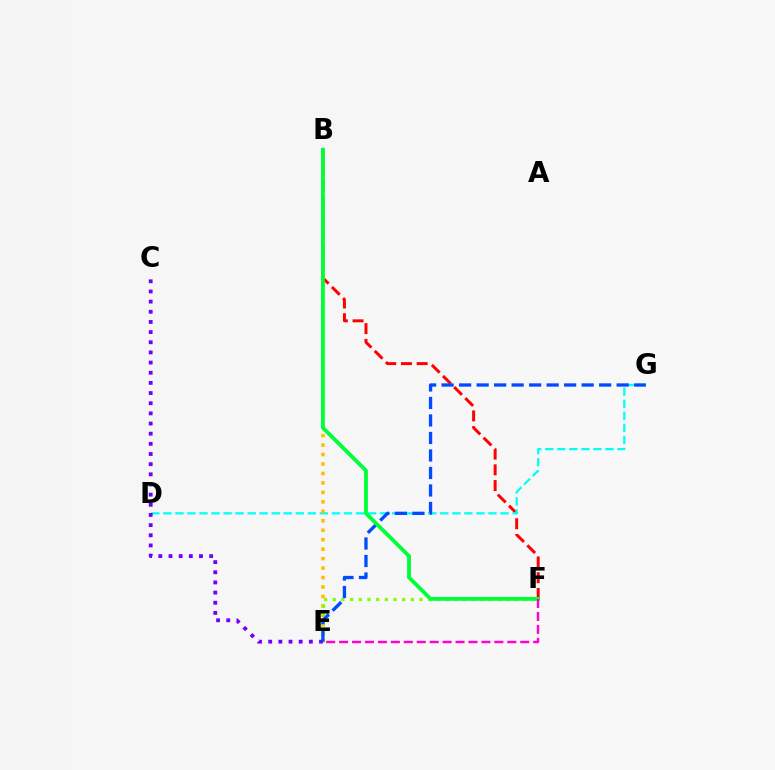{('B', 'F'): [{'color': '#ff0000', 'line_style': 'dashed', 'thickness': 2.14}, {'color': '#00ff39', 'line_style': 'solid', 'thickness': 2.75}], ('D', 'G'): [{'color': '#00fff6', 'line_style': 'dashed', 'thickness': 1.64}], ('B', 'E'): [{'color': '#ffbd00', 'line_style': 'dotted', 'thickness': 2.57}], ('E', 'F'): [{'color': '#84ff00', 'line_style': 'dotted', 'thickness': 2.36}, {'color': '#ff00cf', 'line_style': 'dashed', 'thickness': 1.76}], ('C', 'E'): [{'color': '#7200ff', 'line_style': 'dotted', 'thickness': 2.76}], ('E', 'G'): [{'color': '#004bff', 'line_style': 'dashed', 'thickness': 2.38}]}